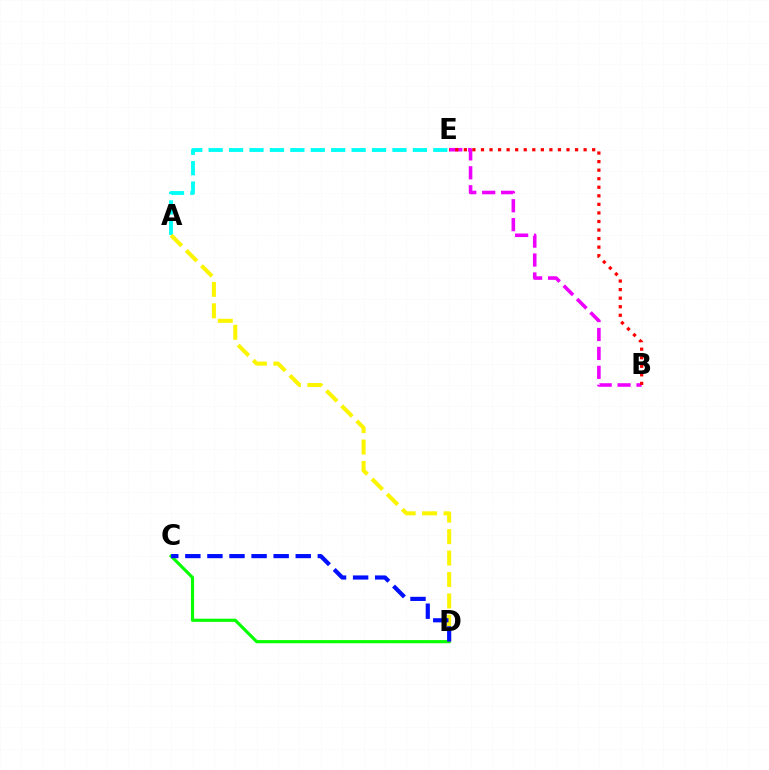{('B', 'E'): [{'color': '#ee00ff', 'line_style': 'dashed', 'thickness': 2.57}, {'color': '#ff0000', 'line_style': 'dotted', 'thickness': 2.32}], ('A', 'E'): [{'color': '#00fff6', 'line_style': 'dashed', 'thickness': 2.77}], ('C', 'D'): [{'color': '#08ff00', 'line_style': 'solid', 'thickness': 2.27}, {'color': '#0010ff', 'line_style': 'dashed', 'thickness': 3.0}], ('A', 'D'): [{'color': '#fcf500', 'line_style': 'dashed', 'thickness': 2.91}]}